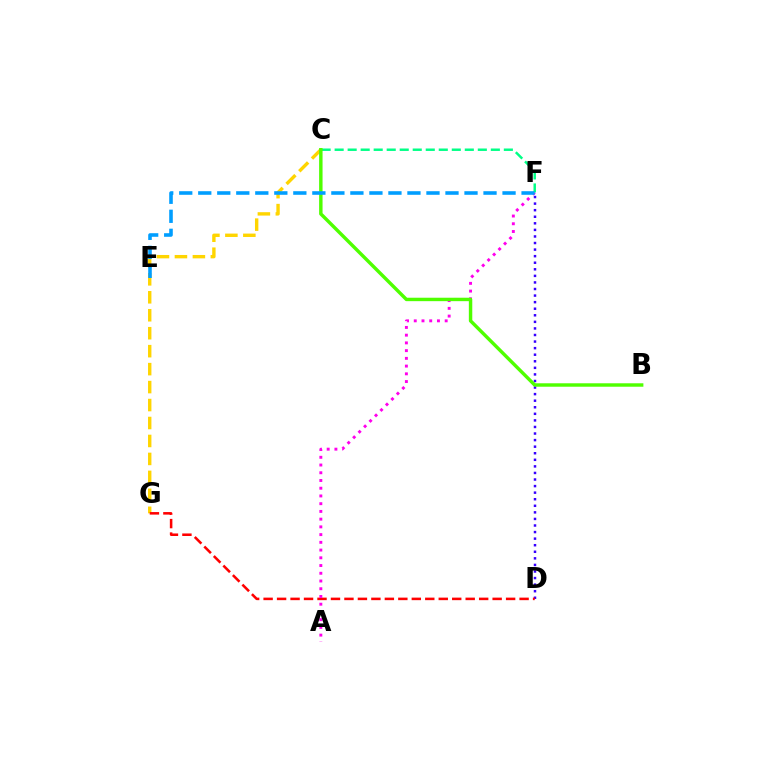{('C', 'G'): [{'color': '#ffd500', 'line_style': 'dashed', 'thickness': 2.44}], ('D', 'F'): [{'color': '#3700ff', 'line_style': 'dotted', 'thickness': 1.78}], ('D', 'G'): [{'color': '#ff0000', 'line_style': 'dashed', 'thickness': 1.83}], ('A', 'F'): [{'color': '#ff00ed', 'line_style': 'dotted', 'thickness': 2.1}], ('C', 'F'): [{'color': '#00ff86', 'line_style': 'dashed', 'thickness': 1.77}], ('B', 'C'): [{'color': '#4fff00', 'line_style': 'solid', 'thickness': 2.47}], ('E', 'F'): [{'color': '#009eff', 'line_style': 'dashed', 'thickness': 2.58}]}